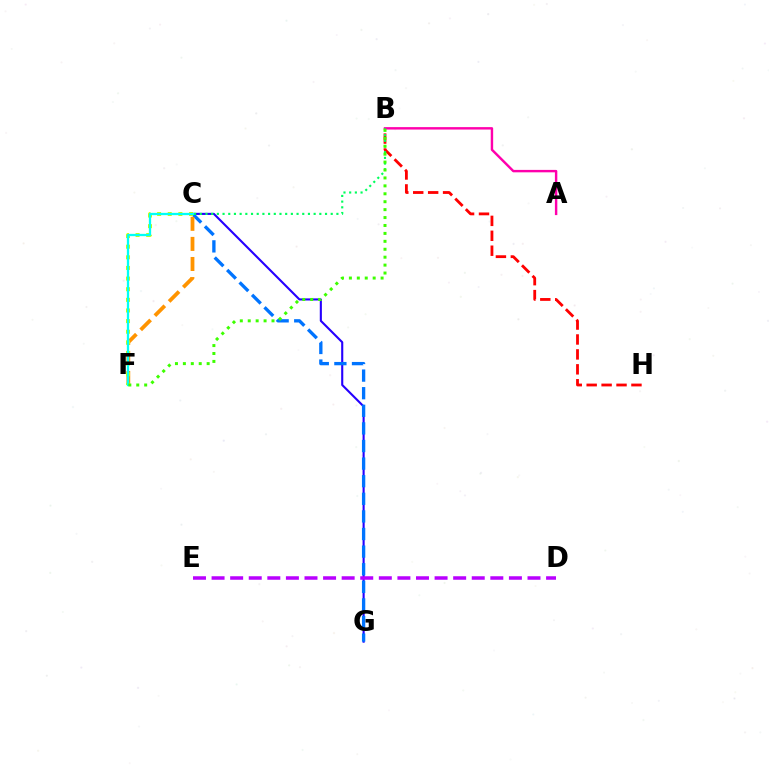{('C', 'G'): [{'color': '#2500ff', 'line_style': 'solid', 'thickness': 1.52}, {'color': '#0074ff', 'line_style': 'dashed', 'thickness': 2.39}], ('C', 'F'): [{'color': '#ff9400', 'line_style': 'dashed', 'thickness': 2.73}, {'color': '#d1ff00', 'line_style': 'dotted', 'thickness': 2.89}, {'color': '#00fff6', 'line_style': 'solid', 'thickness': 1.65}], ('B', 'H'): [{'color': '#ff0000', 'line_style': 'dashed', 'thickness': 2.03}], ('D', 'E'): [{'color': '#b900ff', 'line_style': 'dashed', 'thickness': 2.52}], ('A', 'B'): [{'color': '#ff00ac', 'line_style': 'solid', 'thickness': 1.74}], ('B', 'C'): [{'color': '#00ff5c', 'line_style': 'dotted', 'thickness': 1.55}], ('B', 'F'): [{'color': '#3dff00', 'line_style': 'dotted', 'thickness': 2.15}]}